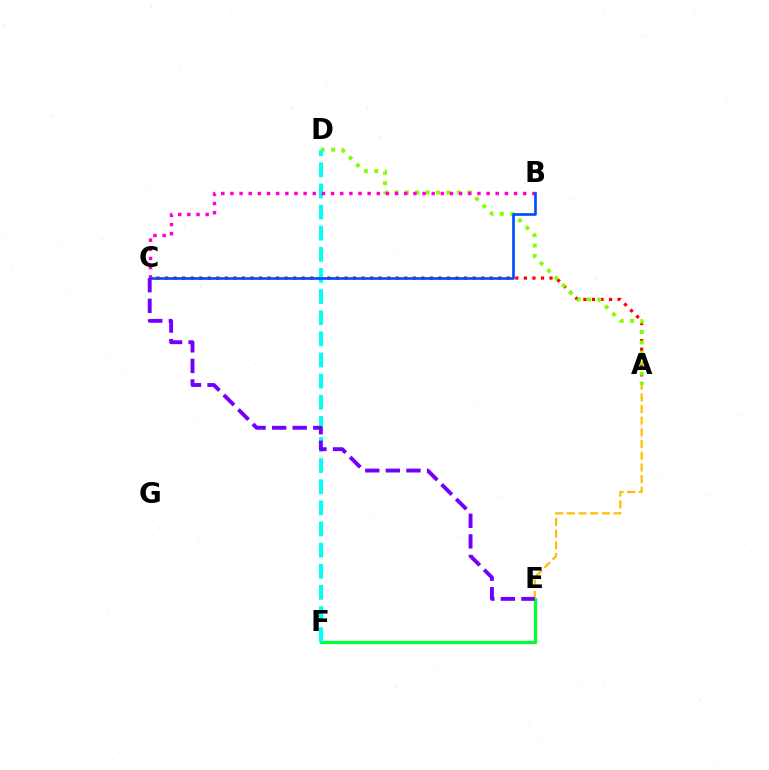{('A', 'C'): [{'color': '#ff0000', 'line_style': 'dotted', 'thickness': 2.32}], ('A', 'D'): [{'color': '#84ff00', 'line_style': 'dotted', 'thickness': 2.82}], ('E', 'F'): [{'color': '#00ff39', 'line_style': 'solid', 'thickness': 2.36}], ('A', 'E'): [{'color': '#ffbd00', 'line_style': 'dashed', 'thickness': 1.59}], ('D', 'F'): [{'color': '#00fff6', 'line_style': 'dashed', 'thickness': 2.87}], ('B', 'C'): [{'color': '#ff00cf', 'line_style': 'dotted', 'thickness': 2.49}, {'color': '#004bff', 'line_style': 'solid', 'thickness': 1.9}], ('C', 'E'): [{'color': '#7200ff', 'line_style': 'dashed', 'thickness': 2.79}]}